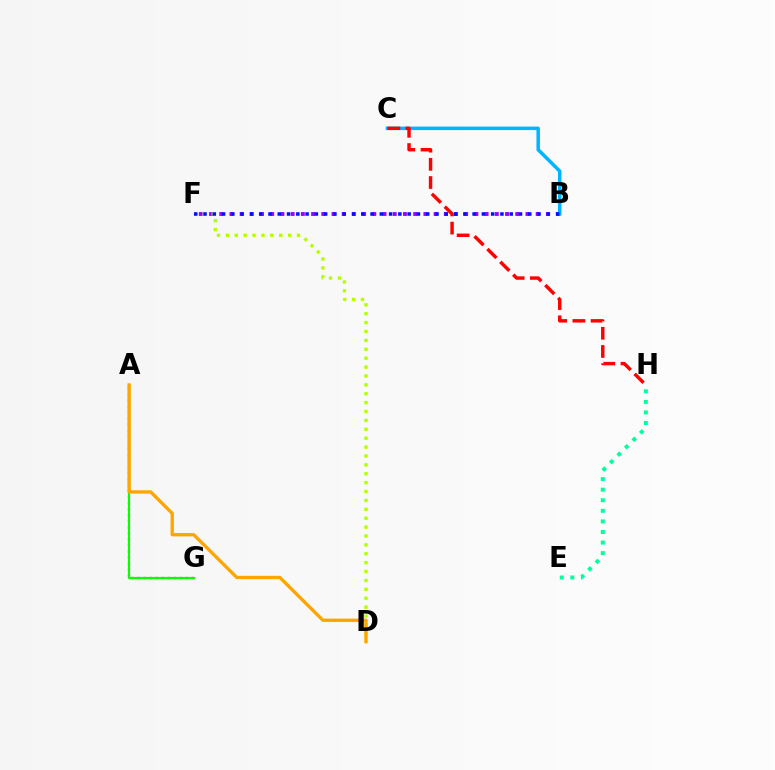{('B', 'F'): [{'color': '#9b00ff', 'line_style': 'dotted', 'thickness': 2.77}, {'color': '#0010ff', 'line_style': 'dotted', 'thickness': 2.52}], ('A', 'G'): [{'color': '#ff00bd', 'line_style': 'dotted', 'thickness': 1.64}, {'color': '#08ff00', 'line_style': 'solid', 'thickness': 1.57}], ('D', 'F'): [{'color': '#b3ff00', 'line_style': 'dotted', 'thickness': 2.42}], ('B', 'C'): [{'color': '#00b5ff', 'line_style': 'solid', 'thickness': 2.52}], ('E', 'H'): [{'color': '#00ff9d', 'line_style': 'dotted', 'thickness': 2.87}], ('A', 'D'): [{'color': '#ffa500', 'line_style': 'solid', 'thickness': 2.39}], ('C', 'H'): [{'color': '#ff0000', 'line_style': 'dashed', 'thickness': 2.47}]}